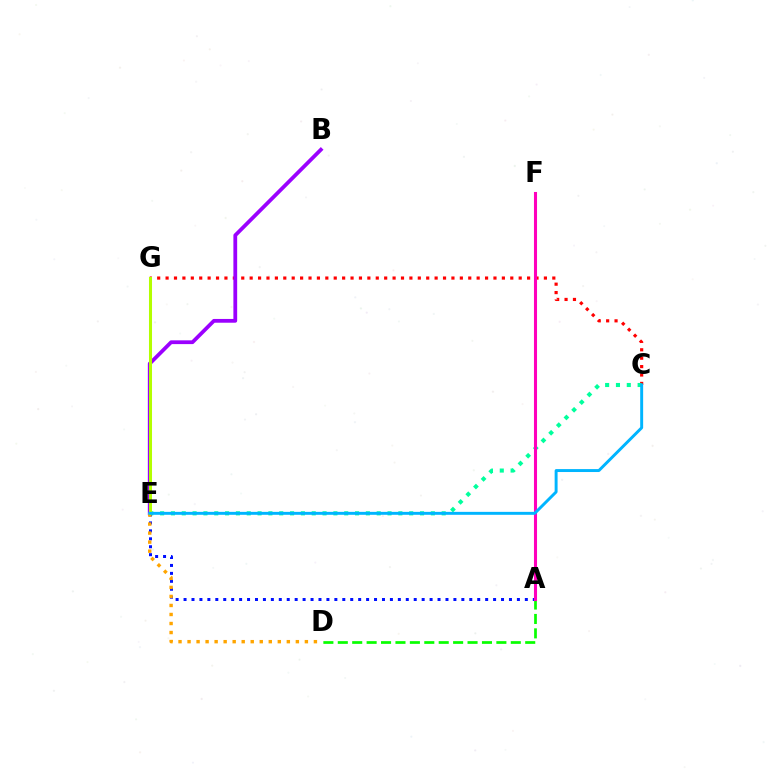{('A', 'E'): [{'color': '#0010ff', 'line_style': 'dotted', 'thickness': 2.16}], ('C', 'G'): [{'color': '#ff0000', 'line_style': 'dotted', 'thickness': 2.28}], ('C', 'E'): [{'color': '#00ff9d', 'line_style': 'dotted', 'thickness': 2.94}, {'color': '#00b5ff', 'line_style': 'solid', 'thickness': 2.11}], ('B', 'E'): [{'color': '#9b00ff', 'line_style': 'solid', 'thickness': 2.72}], ('D', 'E'): [{'color': '#ffa500', 'line_style': 'dotted', 'thickness': 2.45}], ('E', 'G'): [{'color': '#b3ff00', 'line_style': 'solid', 'thickness': 2.18}], ('A', 'D'): [{'color': '#08ff00', 'line_style': 'dashed', 'thickness': 1.96}], ('A', 'F'): [{'color': '#ff00bd', 'line_style': 'solid', 'thickness': 2.21}]}